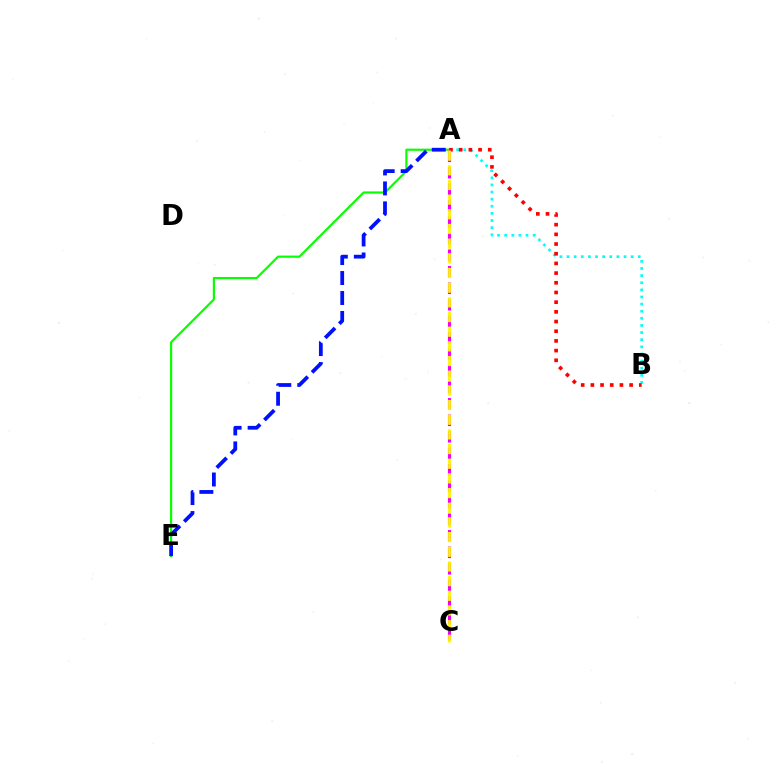{('A', 'E'): [{'color': '#08ff00', 'line_style': 'solid', 'thickness': 1.57}, {'color': '#0010ff', 'line_style': 'dashed', 'thickness': 2.71}], ('A', 'B'): [{'color': '#00fff6', 'line_style': 'dotted', 'thickness': 1.93}, {'color': '#ff0000', 'line_style': 'dotted', 'thickness': 2.63}], ('A', 'C'): [{'color': '#ee00ff', 'line_style': 'dashed', 'thickness': 2.24}, {'color': '#fcf500', 'line_style': 'dashed', 'thickness': 1.99}]}